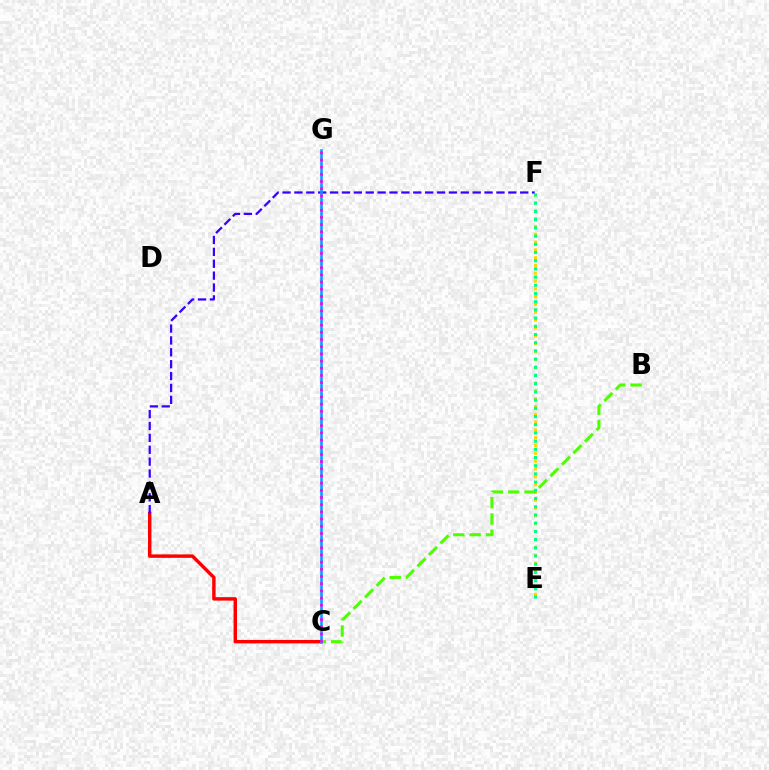{('A', 'C'): [{'color': '#ff0000', 'line_style': 'solid', 'thickness': 2.47}], ('E', 'F'): [{'color': '#ffd500', 'line_style': 'dotted', 'thickness': 2.13}, {'color': '#00ff86', 'line_style': 'dotted', 'thickness': 2.23}], ('A', 'F'): [{'color': '#3700ff', 'line_style': 'dashed', 'thickness': 1.61}], ('B', 'C'): [{'color': '#4fff00', 'line_style': 'dashed', 'thickness': 2.21}], ('C', 'G'): [{'color': '#009eff', 'line_style': 'solid', 'thickness': 1.83}, {'color': '#ff00ed', 'line_style': 'dotted', 'thickness': 1.95}]}